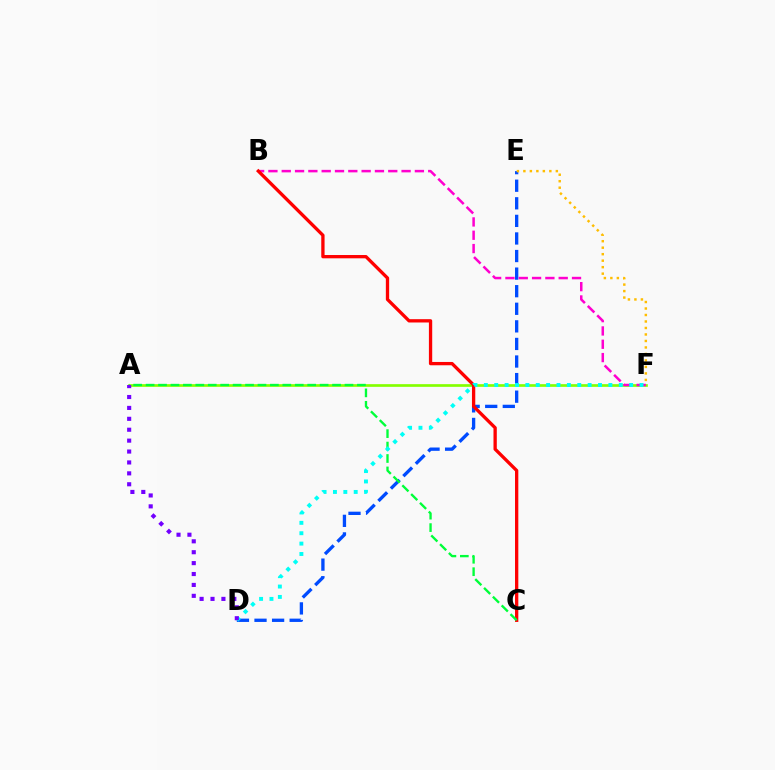{('D', 'E'): [{'color': '#004bff', 'line_style': 'dashed', 'thickness': 2.39}], ('A', 'F'): [{'color': '#84ff00', 'line_style': 'solid', 'thickness': 1.93}], ('B', 'F'): [{'color': '#ff00cf', 'line_style': 'dashed', 'thickness': 1.81}], ('E', 'F'): [{'color': '#ffbd00', 'line_style': 'dotted', 'thickness': 1.76}], ('B', 'C'): [{'color': '#ff0000', 'line_style': 'solid', 'thickness': 2.38}], ('A', 'C'): [{'color': '#00ff39', 'line_style': 'dashed', 'thickness': 1.69}], ('D', 'F'): [{'color': '#00fff6', 'line_style': 'dotted', 'thickness': 2.82}], ('A', 'D'): [{'color': '#7200ff', 'line_style': 'dotted', 'thickness': 2.96}]}